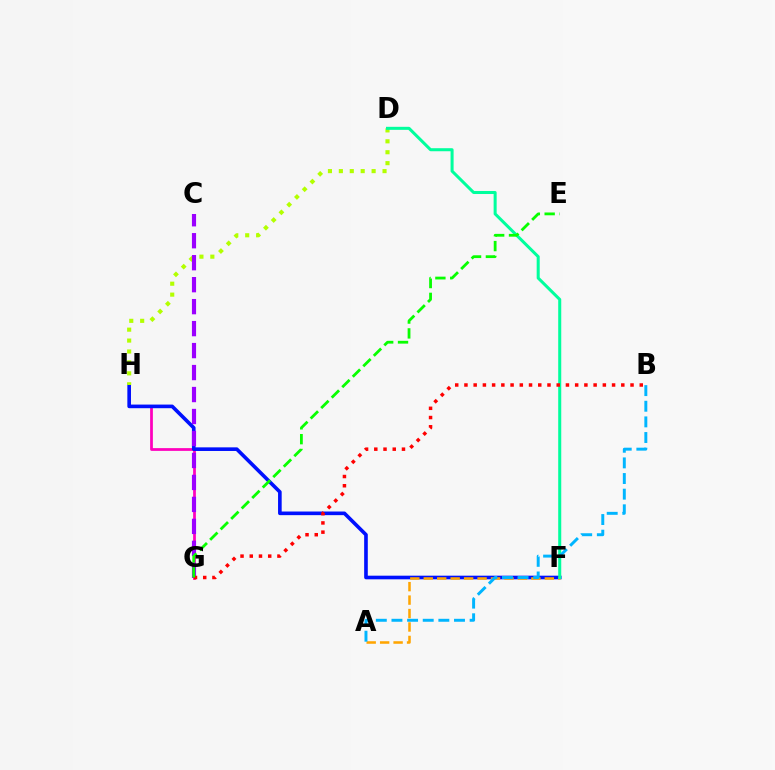{('G', 'H'): [{'color': '#ff00bd', 'line_style': 'solid', 'thickness': 1.98}], ('F', 'H'): [{'color': '#0010ff', 'line_style': 'solid', 'thickness': 2.61}], ('D', 'H'): [{'color': '#b3ff00', 'line_style': 'dotted', 'thickness': 2.97}], ('C', 'G'): [{'color': '#9b00ff', 'line_style': 'dashed', 'thickness': 2.99}], ('A', 'F'): [{'color': '#ffa500', 'line_style': 'dashed', 'thickness': 1.83}], ('D', 'F'): [{'color': '#00ff9d', 'line_style': 'solid', 'thickness': 2.18}], ('B', 'G'): [{'color': '#ff0000', 'line_style': 'dotted', 'thickness': 2.51}], ('A', 'B'): [{'color': '#00b5ff', 'line_style': 'dashed', 'thickness': 2.12}], ('E', 'G'): [{'color': '#08ff00', 'line_style': 'dashed', 'thickness': 2.01}]}